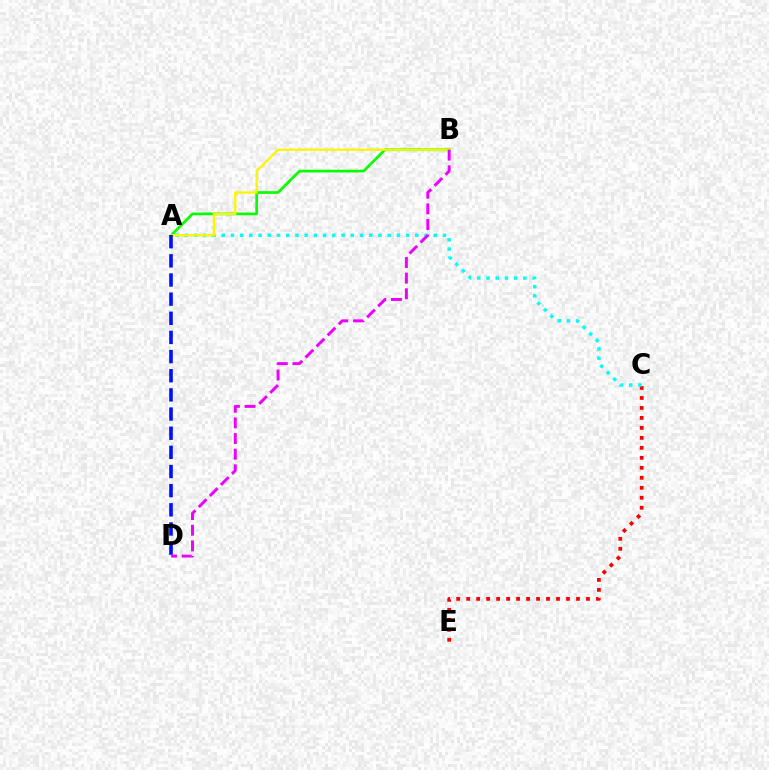{('C', 'E'): [{'color': '#ff0000', 'line_style': 'dotted', 'thickness': 2.71}], ('A', 'C'): [{'color': '#00fff6', 'line_style': 'dotted', 'thickness': 2.51}], ('A', 'B'): [{'color': '#08ff00', 'line_style': 'solid', 'thickness': 1.94}, {'color': '#fcf500', 'line_style': 'solid', 'thickness': 1.65}], ('A', 'D'): [{'color': '#0010ff', 'line_style': 'dashed', 'thickness': 2.6}], ('B', 'D'): [{'color': '#ee00ff', 'line_style': 'dashed', 'thickness': 2.12}]}